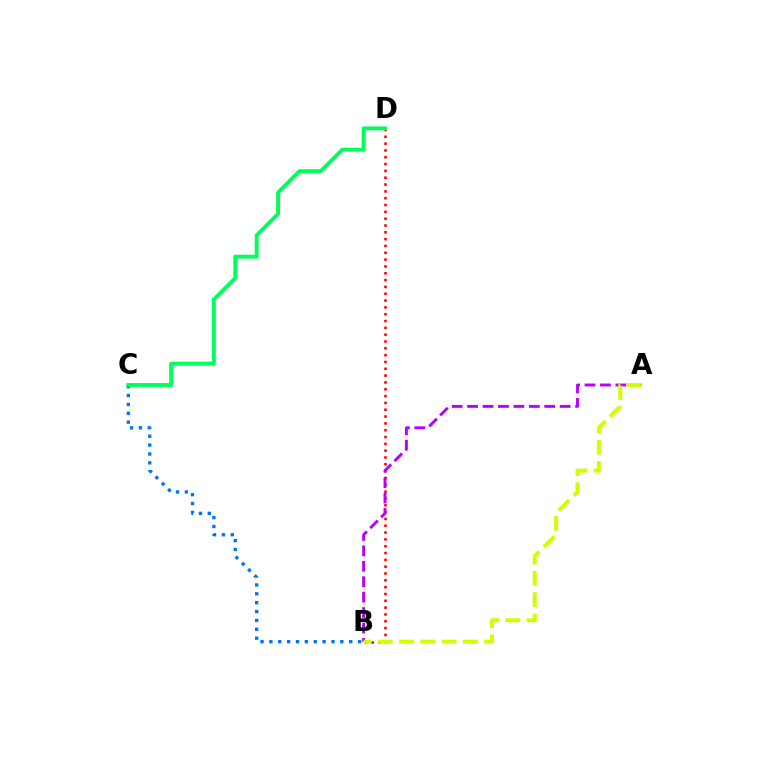{('B', 'D'): [{'color': '#ff0000', 'line_style': 'dotted', 'thickness': 1.85}], ('B', 'C'): [{'color': '#0074ff', 'line_style': 'dotted', 'thickness': 2.41}], ('C', 'D'): [{'color': '#00ff5c', 'line_style': 'solid', 'thickness': 2.8}], ('A', 'B'): [{'color': '#b900ff', 'line_style': 'dashed', 'thickness': 2.09}, {'color': '#d1ff00', 'line_style': 'dashed', 'thickness': 2.89}]}